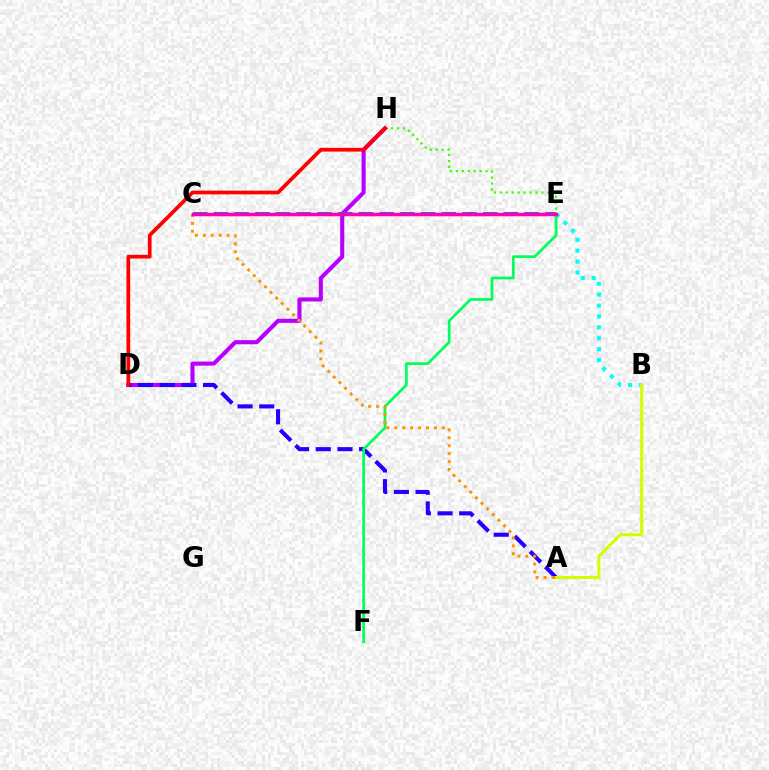{('D', 'H'): [{'color': '#b900ff', 'line_style': 'solid', 'thickness': 2.96}, {'color': '#ff0000', 'line_style': 'solid', 'thickness': 2.68}], ('B', 'E'): [{'color': '#00fff6', 'line_style': 'dotted', 'thickness': 2.96}], ('A', 'D'): [{'color': '#2500ff', 'line_style': 'dashed', 'thickness': 2.95}], ('A', 'B'): [{'color': '#d1ff00', 'line_style': 'solid', 'thickness': 2.22}], ('C', 'E'): [{'color': '#0074ff', 'line_style': 'dashed', 'thickness': 2.81}, {'color': '#ff00ac', 'line_style': 'solid', 'thickness': 2.52}], ('E', 'F'): [{'color': '#00ff5c', 'line_style': 'solid', 'thickness': 1.95}], ('E', 'H'): [{'color': '#3dff00', 'line_style': 'dotted', 'thickness': 1.61}], ('A', 'C'): [{'color': '#ff9400', 'line_style': 'dotted', 'thickness': 2.15}]}